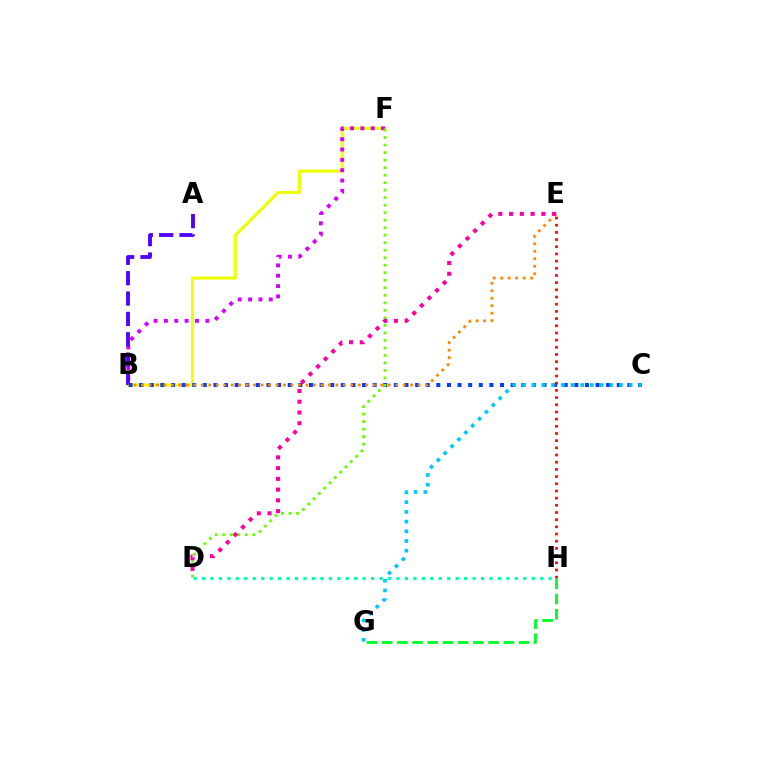{('B', 'F'): [{'color': '#eeff00', 'line_style': 'solid', 'thickness': 2.21}, {'color': '#d600ff', 'line_style': 'dotted', 'thickness': 2.81}], ('B', 'C'): [{'color': '#003fff', 'line_style': 'dotted', 'thickness': 2.88}], ('C', 'G'): [{'color': '#00c7ff', 'line_style': 'dotted', 'thickness': 2.64}], ('A', 'B'): [{'color': '#4f00ff', 'line_style': 'dashed', 'thickness': 2.76}], ('D', 'F'): [{'color': '#66ff00', 'line_style': 'dotted', 'thickness': 2.04}], ('D', 'H'): [{'color': '#00ffaf', 'line_style': 'dotted', 'thickness': 2.3}], ('B', 'E'): [{'color': '#ff8800', 'line_style': 'dotted', 'thickness': 2.03}], ('E', 'H'): [{'color': '#ff0000', 'line_style': 'dotted', 'thickness': 1.95}], ('D', 'E'): [{'color': '#ff00a0', 'line_style': 'dotted', 'thickness': 2.92}], ('G', 'H'): [{'color': '#00ff27', 'line_style': 'dashed', 'thickness': 2.07}]}